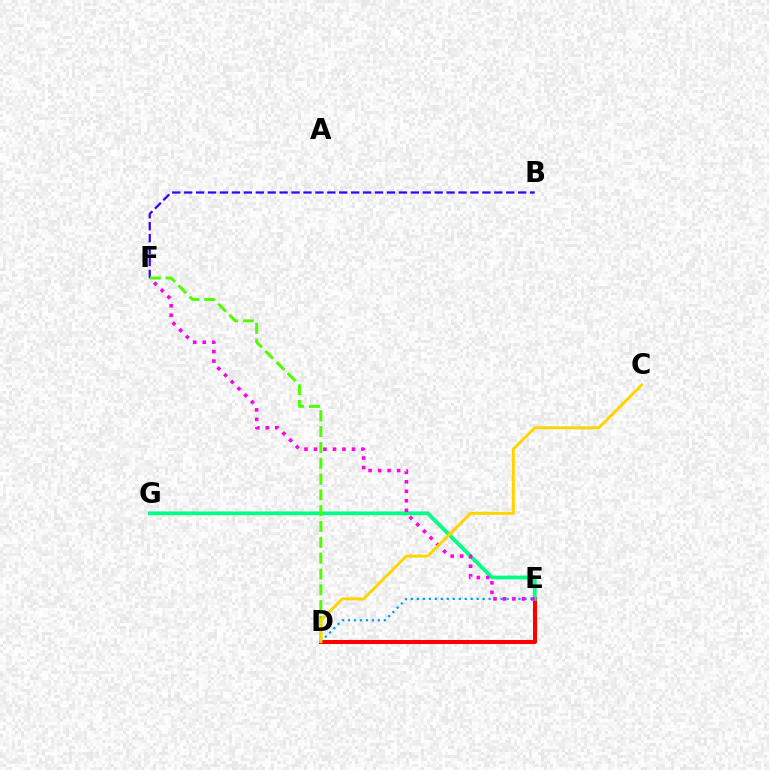{('D', 'E'): [{'color': '#009eff', 'line_style': 'dotted', 'thickness': 1.62}, {'color': '#ff0000', 'line_style': 'solid', 'thickness': 2.92}], ('E', 'G'): [{'color': '#00ff86', 'line_style': 'solid', 'thickness': 2.72}], ('E', 'F'): [{'color': '#ff00ed', 'line_style': 'dotted', 'thickness': 2.58}], ('B', 'F'): [{'color': '#3700ff', 'line_style': 'dashed', 'thickness': 1.62}], ('D', 'F'): [{'color': '#4fff00', 'line_style': 'dashed', 'thickness': 2.15}], ('C', 'D'): [{'color': '#ffd500', 'line_style': 'solid', 'thickness': 2.14}]}